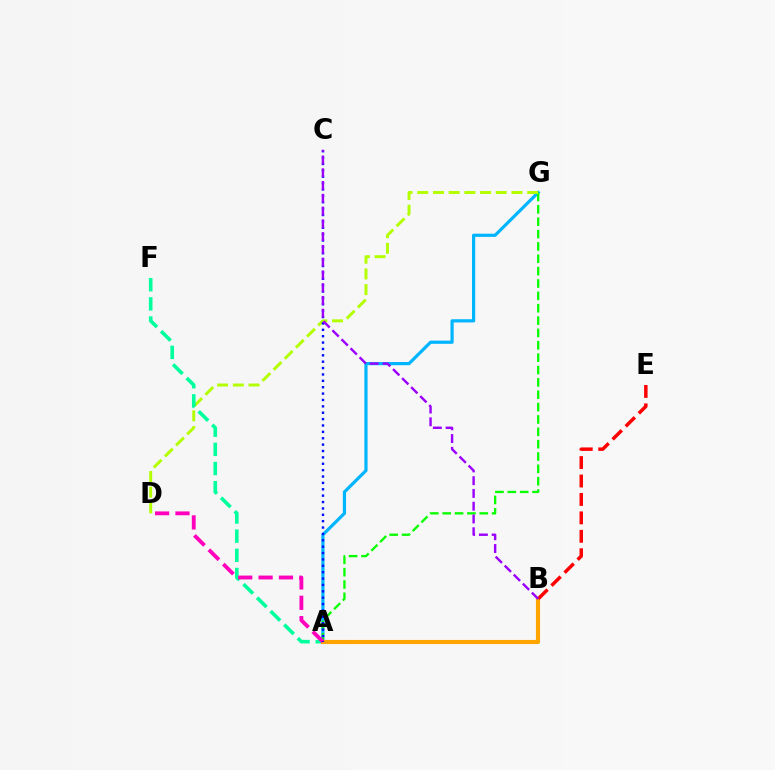{('A', 'G'): [{'color': '#00b5ff', 'line_style': 'solid', 'thickness': 2.3}, {'color': '#08ff00', 'line_style': 'dashed', 'thickness': 1.68}], ('D', 'G'): [{'color': '#b3ff00', 'line_style': 'dashed', 'thickness': 2.13}], ('A', 'F'): [{'color': '#00ff9d', 'line_style': 'dashed', 'thickness': 2.6}], ('A', 'B'): [{'color': '#ffa500', 'line_style': 'solid', 'thickness': 2.98}], ('B', 'E'): [{'color': '#ff0000', 'line_style': 'dashed', 'thickness': 2.5}], ('A', 'D'): [{'color': '#ff00bd', 'line_style': 'dashed', 'thickness': 2.77}], ('A', 'C'): [{'color': '#0010ff', 'line_style': 'dotted', 'thickness': 1.73}], ('B', 'C'): [{'color': '#9b00ff', 'line_style': 'dashed', 'thickness': 1.73}]}